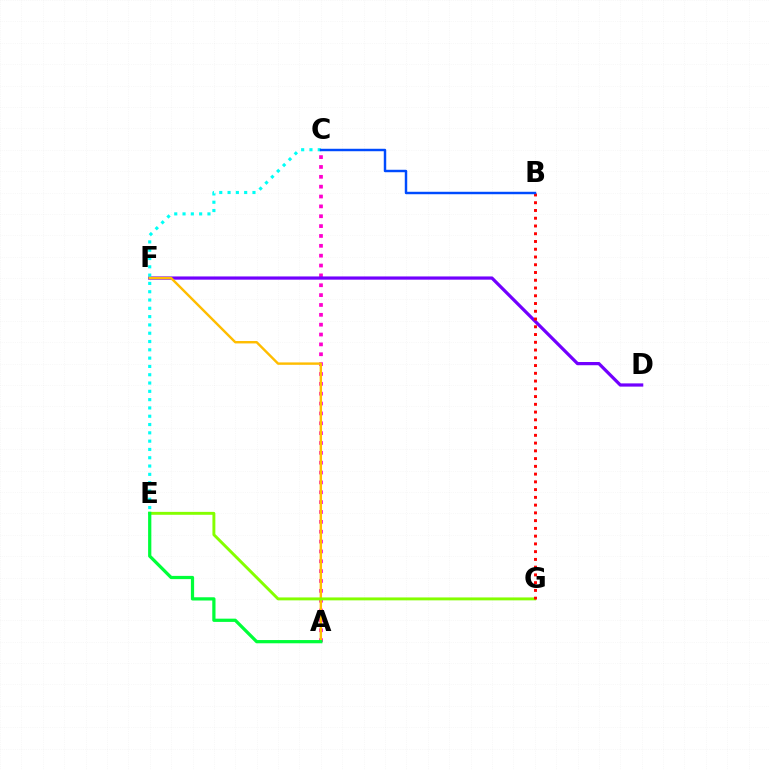{('A', 'C'): [{'color': '#ff00cf', 'line_style': 'dotted', 'thickness': 2.68}], ('D', 'F'): [{'color': '#7200ff', 'line_style': 'solid', 'thickness': 2.32}], ('C', 'E'): [{'color': '#00fff6', 'line_style': 'dotted', 'thickness': 2.26}], ('A', 'F'): [{'color': '#ffbd00', 'line_style': 'solid', 'thickness': 1.74}], ('E', 'G'): [{'color': '#84ff00', 'line_style': 'solid', 'thickness': 2.1}], ('B', 'G'): [{'color': '#ff0000', 'line_style': 'dotted', 'thickness': 2.11}], ('A', 'E'): [{'color': '#00ff39', 'line_style': 'solid', 'thickness': 2.33}], ('B', 'C'): [{'color': '#004bff', 'line_style': 'solid', 'thickness': 1.76}]}